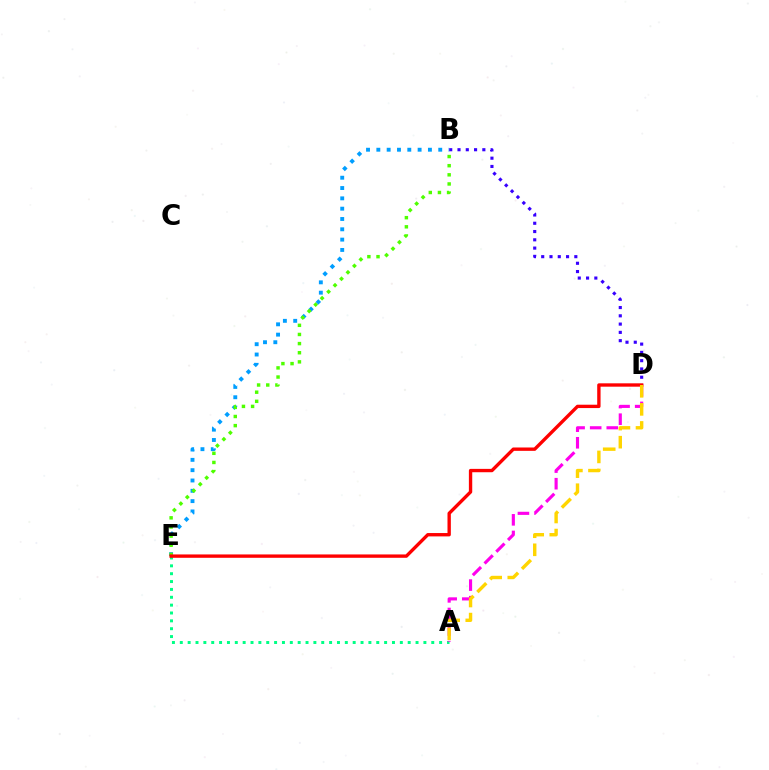{('B', 'E'): [{'color': '#009eff', 'line_style': 'dotted', 'thickness': 2.8}, {'color': '#4fff00', 'line_style': 'dotted', 'thickness': 2.48}], ('A', 'E'): [{'color': '#00ff86', 'line_style': 'dotted', 'thickness': 2.14}], ('B', 'D'): [{'color': '#3700ff', 'line_style': 'dotted', 'thickness': 2.25}], ('A', 'D'): [{'color': '#ff00ed', 'line_style': 'dashed', 'thickness': 2.25}, {'color': '#ffd500', 'line_style': 'dashed', 'thickness': 2.45}], ('D', 'E'): [{'color': '#ff0000', 'line_style': 'solid', 'thickness': 2.42}]}